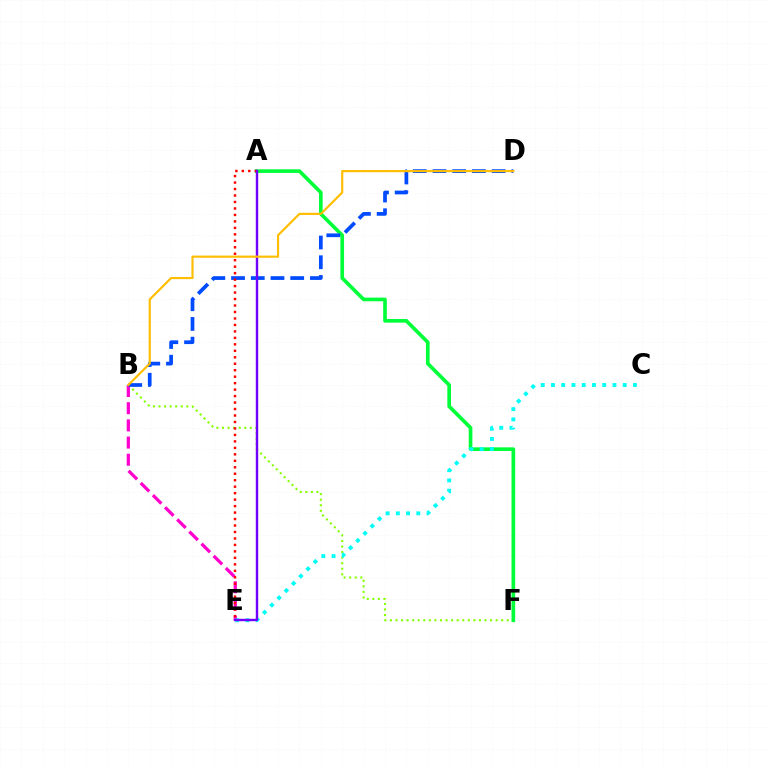{('B', 'F'): [{'color': '#84ff00', 'line_style': 'dotted', 'thickness': 1.51}], ('A', 'F'): [{'color': '#00ff39', 'line_style': 'solid', 'thickness': 2.63}], ('B', 'E'): [{'color': '#ff00cf', 'line_style': 'dashed', 'thickness': 2.33}], ('B', 'D'): [{'color': '#004bff', 'line_style': 'dashed', 'thickness': 2.68}, {'color': '#ffbd00', 'line_style': 'solid', 'thickness': 1.55}], ('C', 'E'): [{'color': '#00fff6', 'line_style': 'dotted', 'thickness': 2.78}], ('A', 'E'): [{'color': '#ff0000', 'line_style': 'dotted', 'thickness': 1.76}, {'color': '#7200ff', 'line_style': 'solid', 'thickness': 1.74}]}